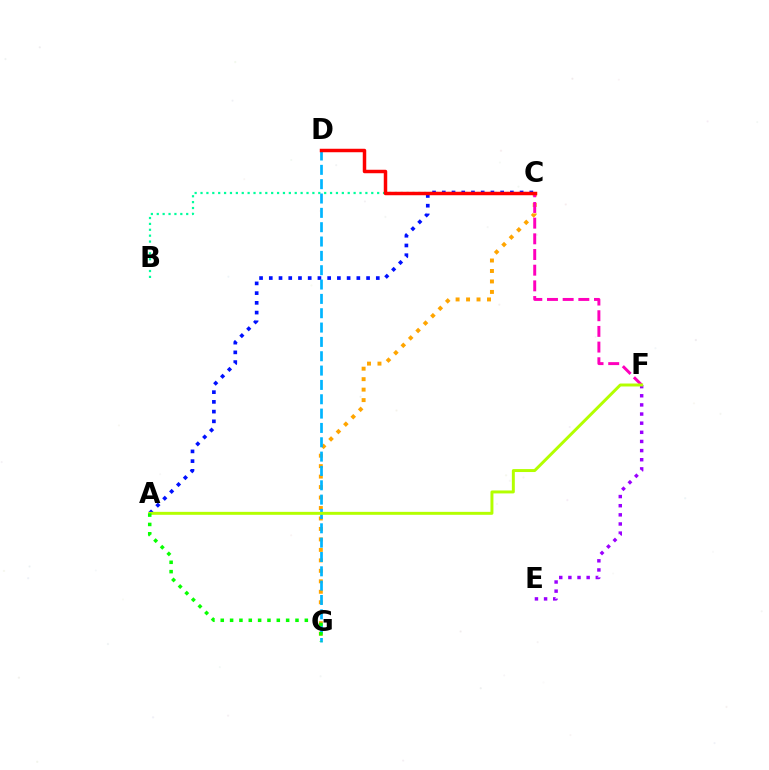{('C', 'G'): [{'color': '#ffa500', 'line_style': 'dotted', 'thickness': 2.84}], ('A', 'C'): [{'color': '#0010ff', 'line_style': 'dotted', 'thickness': 2.64}], ('C', 'F'): [{'color': '#ff00bd', 'line_style': 'dashed', 'thickness': 2.13}], ('B', 'C'): [{'color': '#00ff9d', 'line_style': 'dotted', 'thickness': 1.6}], ('E', 'F'): [{'color': '#9b00ff', 'line_style': 'dotted', 'thickness': 2.48}], ('D', 'G'): [{'color': '#00b5ff', 'line_style': 'dashed', 'thickness': 1.95}], ('A', 'F'): [{'color': '#b3ff00', 'line_style': 'solid', 'thickness': 2.13}], ('A', 'G'): [{'color': '#08ff00', 'line_style': 'dotted', 'thickness': 2.54}], ('C', 'D'): [{'color': '#ff0000', 'line_style': 'solid', 'thickness': 2.5}]}